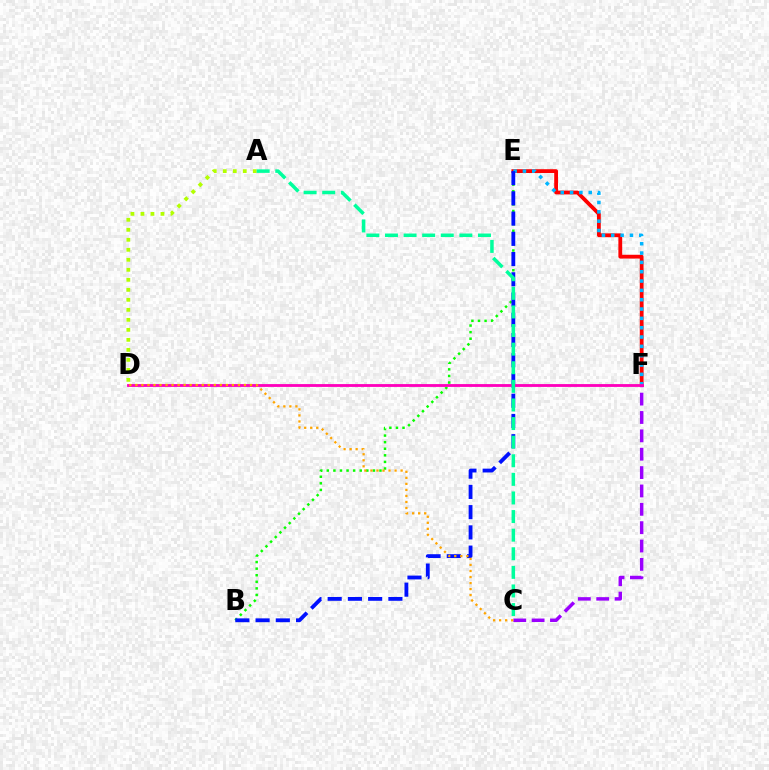{('A', 'D'): [{'color': '#b3ff00', 'line_style': 'dotted', 'thickness': 2.72}], ('B', 'E'): [{'color': '#08ff00', 'line_style': 'dotted', 'thickness': 1.79}, {'color': '#0010ff', 'line_style': 'dashed', 'thickness': 2.75}], ('E', 'F'): [{'color': '#ff0000', 'line_style': 'solid', 'thickness': 2.73}, {'color': '#00b5ff', 'line_style': 'dotted', 'thickness': 2.54}], ('C', 'F'): [{'color': '#9b00ff', 'line_style': 'dashed', 'thickness': 2.49}], ('D', 'F'): [{'color': '#ff00bd', 'line_style': 'solid', 'thickness': 2.03}], ('A', 'C'): [{'color': '#00ff9d', 'line_style': 'dashed', 'thickness': 2.53}], ('C', 'D'): [{'color': '#ffa500', 'line_style': 'dotted', 'thickness': 1.64}]}